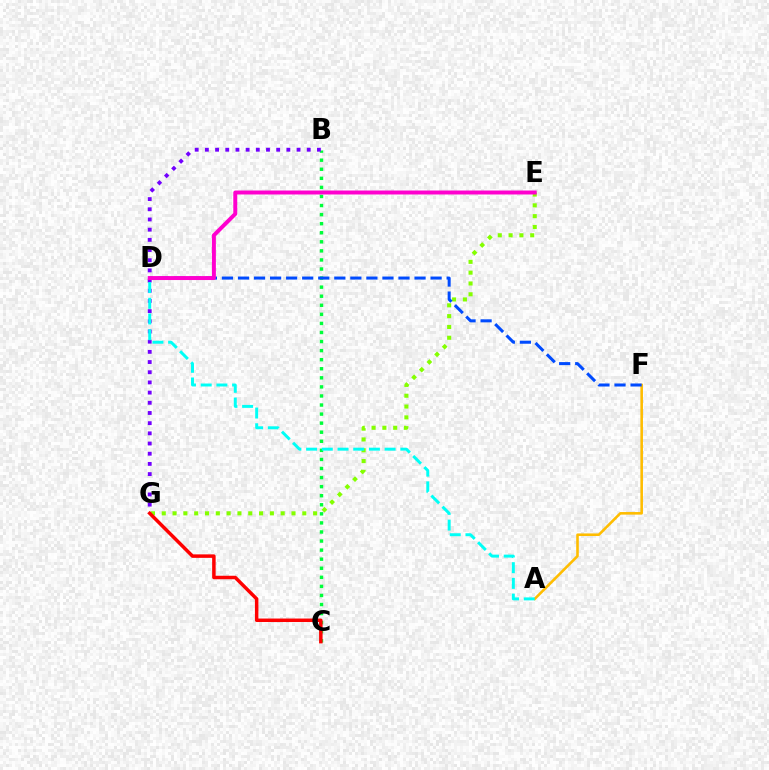{('B', 'C'): [{'color': '#00ff39', 'line_style': 'dotted', 'thickness': 2.46}], ('A', 'F'): [{'color': '#ffbd00', 'line_style': 'solid', 'thickness': 1.86}], ('E', 'G'): [{'color': '#84ff00', 'line_style': 'dotted', 'thickness': 2.94}], ('B', 'G'): [{'color': '#7200ff', 'line_style': 'dotted', 'thickness': 2.77}], ('D', 'F'): [{'color': '#004bff', 'line_style': 'dashed', 'thickness': 2.18}], ('C', 'G'): [{'color': '#ff0000', 'line_style': 'solid', 'thickness': 2.51}], ('D', 'E'): [{'color': '#ff00cf', 'line_style': 'solid', 'thickness': 2.85}], ('A', 'D'): [{'color': '#00fff6', 'line_style': 'dashed', 'thickness': 2.13}]}